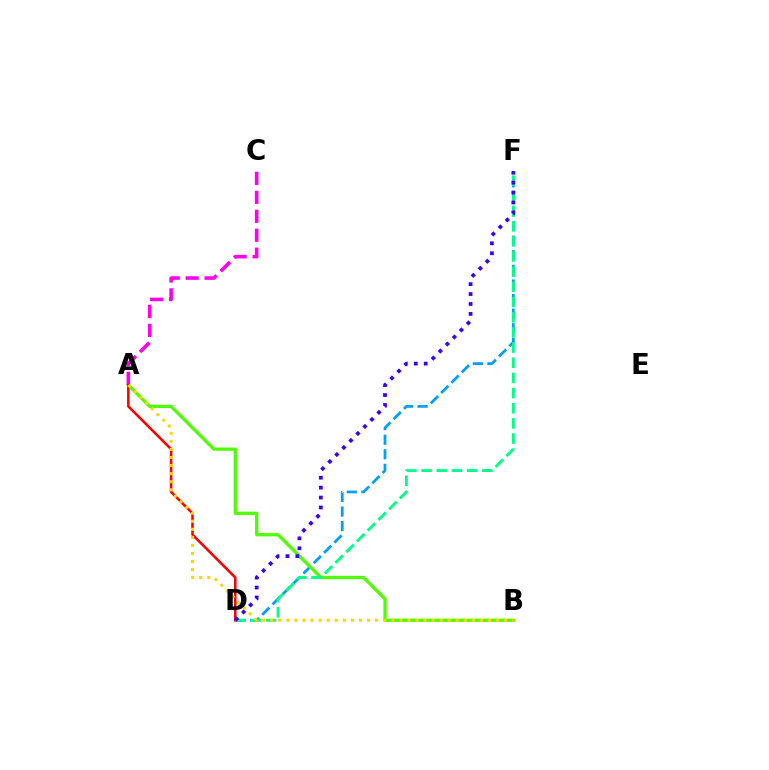{('D', 'F'): [{'color': '#009eff', 'line_style': 'dashed', 'thickness': 1.98}, {'color': '#00ff86', 'line_style': 'dashed', 'thickness': 2.06}, {'color': '#3700ff', 'line_style': 'dotted', 'thickness': 2.7}], ('A', 'B'): [{'color': '#4fff00', 'line_style': 'solid', 'thickness': 2.36}, {'color': '#ffd500', 'line_style': 'dotted', 'thickness': 2.19}], ('A', 'C'): [{'color': '#ff00ed', 'line_style': 'dashed', 'thickness': 2.58}], ('A', 'D'): [{'color': '#ff0000', 'line_style': 'solid', 'thickness': 1.85}]}